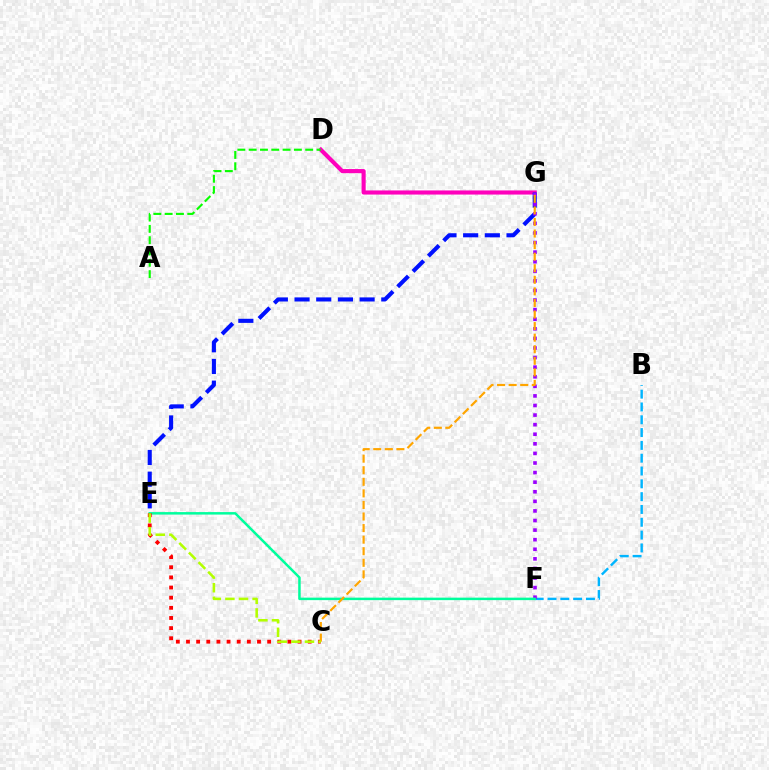{('D', 'G'): [{'color': '#ff00bd', 'line_style': 'solid', 'thickness': 2.97}], ('E', 'G'): [{'color': '#0010ff', 'line_style': 'dashed', 'thickness': 2.95}], ('B', 'F'): [{'color': '#00b5ff', 'line_style': 'dashed', 'thickness': 1.74}], ('F', 'G'): [{'color': '#9b00ff', 'line_style': 'dotted', 'thickness': 2.6}], ('A', 'D'): [{'color': '#08ff00', 'line_style': 'dashed', 'thickness': 1.54}], ('E', 'F'): [{'color': '#00ff9d', 'line_style': 'solid', 'thickness': 1.79}], ('C', 'E'): [{'color': '#ff0000', 'line_style': 'dotted', 'thickness': 2.76}, {'color': '#b3ff00', 'line_style': 'dashed', 'thickness': 1.85}], ('C', 'G'): [{'color': '#ffa500', 'line_style': 'dashed', 'thickness': 1.57}]}